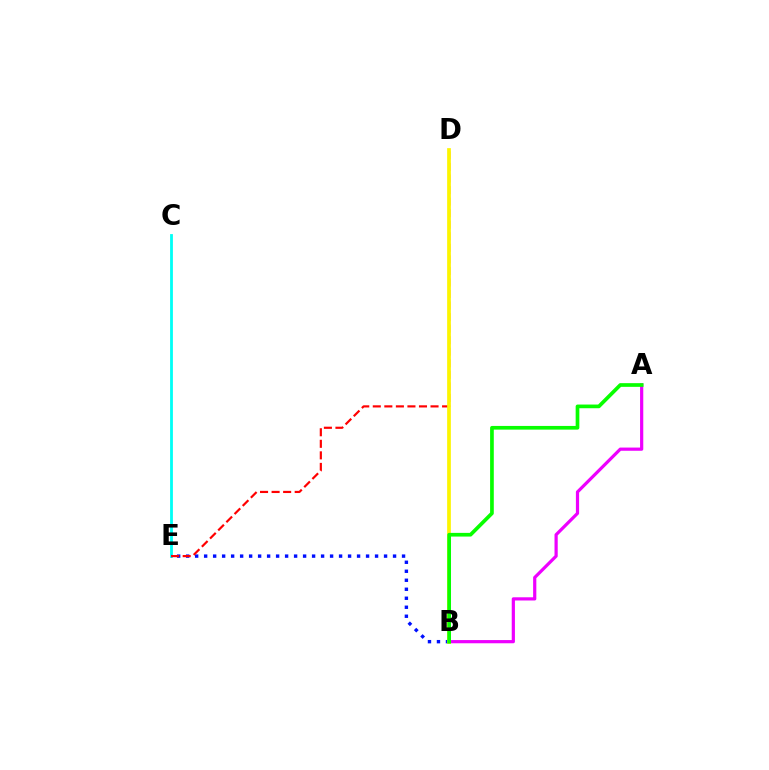{('C', 'E'): [{'color': '#00fff6', 'line_style': 'solid', 'thickness': 2.02}], ('B', 'E'): [{'color': '#0010ff', 'line_style': 'dotted', 'thickness': 2.44}], ('D', 'E'): [{'color': '#ff0000', 'line_style': 'dashed', 'thickness': 1.57}], ('A', 'B'): [{'color': '#ee00ff', 'line_style': 'solid', 'thickness': 2.31}, {'color': '#08ff00', 'line_style': 'solid', 'thickness': 2.65}], ('B', 'D'): [{'color': '#fcf500', 'line_style': 'solid', 'thickness': 2.67}]}